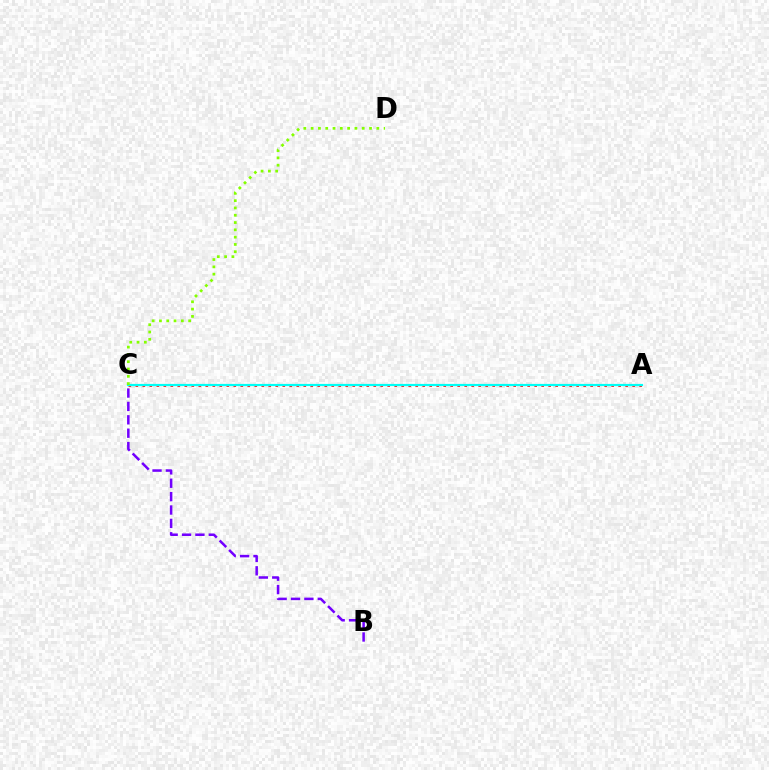{('A', 'C'): [{'color': '#ff0000', 'line_style': 'dotted', 'thickness': 1.9}, {'color': '#00fff6', 'line_style': 'solid', 'thickness': 1.59}], ('B', 'C'): [{'color': '#7200ff', 'line_style': 'dashed', 'thickness': 1.82}], ('C', 'D'): [{'color': '#84ff00', 'line_style': 'dotted', 'thickness': 1.98}]}